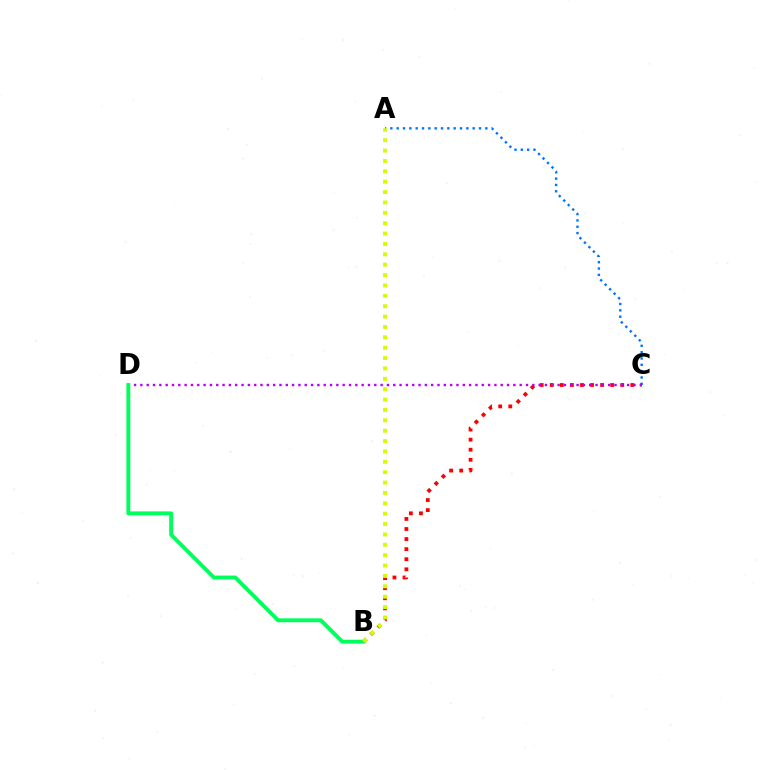{('A', 'C'): [{'color': '#0074ff', 'line_style': 'dotted', 'thickness': 1.72}], ('B', 'C'): [{'color': '#ff0000', 'line_style': 'dotted', 'thickness': 2.74}], ('C', 'D'): [{'color': '#b900ff', 'line_style': 'dotted', 'thickness': 1.72}], ('B', 'D'): [{'color': '#00ff5c', 'line_style': 'solid', 'thickness': 2.8}], ('A', 'B'): [{'color': '#d1ff00', 'line_style': 'dotted', 'thickness': 2.82}]}